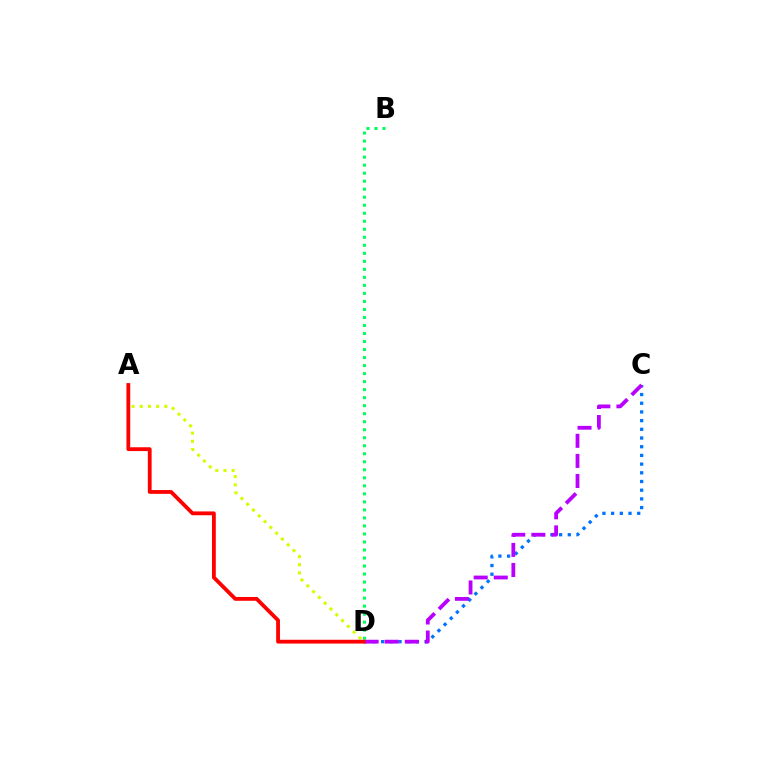{('C', 'D'): [{'color': '#0074ff', 'line_style': 'dotted', 'thickness': 2.36}, {'color': '#b900ff', 'line_style': 'dashed', 'thickness': 2.73}], ('B', 'D'): [{'color': '#00ff5c', 'line_style': 'dotted', 'thickness': 2.18}], ('A', 'D'): [{'color': '#d1ff00', 'line_style': 'dotted', 'thickness': 2.23}, {'color': '#ff0000', 'line_style': 'solid', 'thickness': 2.74}]}